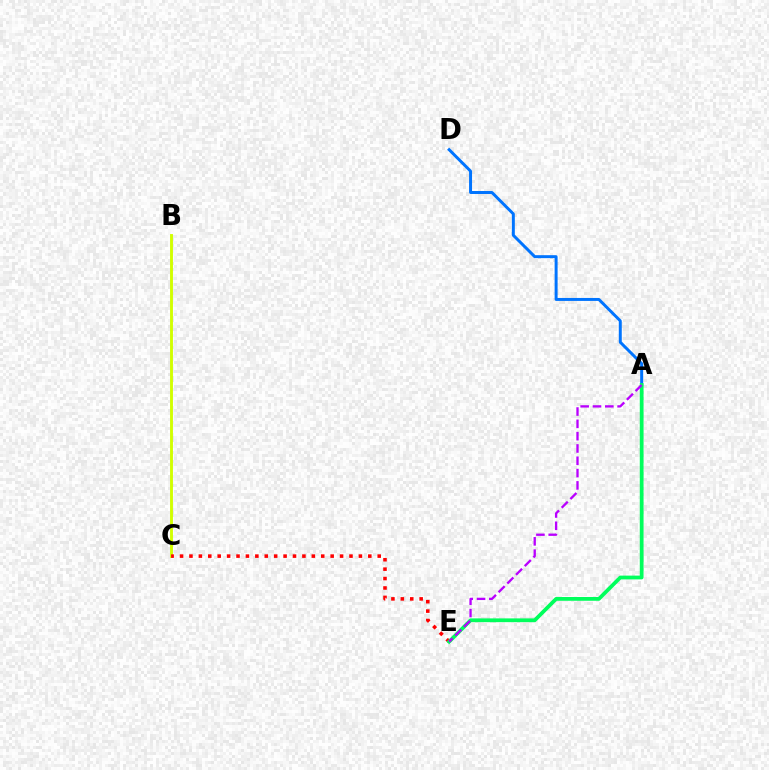{('B', 'C'): [{'color': '#d1ff00', 'line_style': 'solid', 'thickness': 2.07}], ('A', 'D'): [{'color': '#0074ff', 'line_style': 'solid', 'thickness': 2.14}], ('C', 'E'): [{'color': '#ff0000', 'line_style': 'dotted', 'thickness': 2.56}], ('A', 'E'): [{'color': '#00ff5c', 'line_style': 'solid', 'thickness': 2.72}, {'color': '#b900ff', 'line_style': 'dashed', 'thickness': 1.67}]}